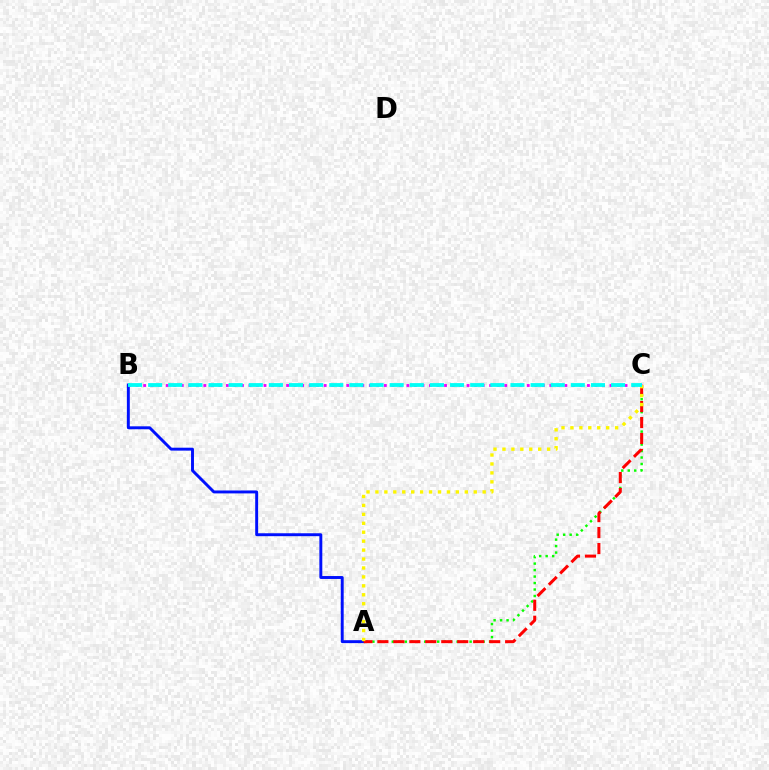{('A', 'B'): [{'color': '#0010ff', 'line_style': 'solid', 'thickness': 2.11}], ('B', 'C'): [{'color': '#ee00ff', 'line_style': 'dotted', 'thickness': 2.04}, {'color': '#00fff6', 'line_style': 'dashed', 'thickness': 2.73}], ('A', 'C'): [{'color': '#08ff00', 'line_style': 'dotted', 'thickness': 1.76}, {'color': '#ff0000', 'line_style': 'dashed', 'thickness': 2.17}, {'color': '#fcf500', 'line_style': 'dotted', 'thickness': 2.43}]}